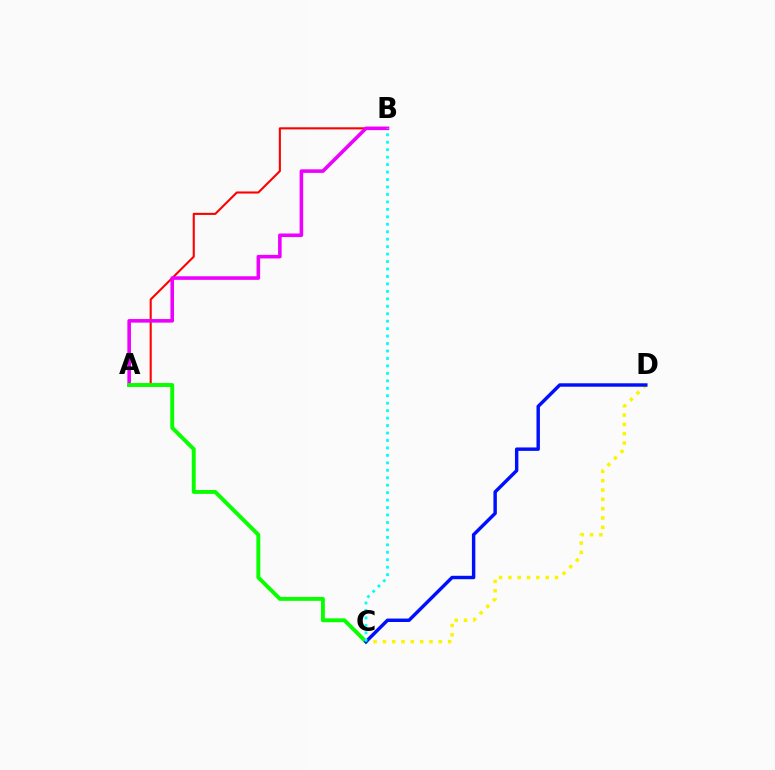{('A', 'B'): [{'color': '#ff0000', 'line_style': 'solid', 'thickness': 1.5}, {'color': '#ee00ff', 'line_style': 'solid', 'thickness': 2.58}], ('C', 'D'): [{'color': '#fcf500', 'line_style': 'dotted', 'thickness': 2.53}, {'color': '#0010ff', 'line_style': 'solid', 'thickness': 2.47}], ('A', 'C'): [{'color': '#08ff00', 'line_style': 'solid', 'thickness': 2.81}], ('B', 'C'): [{'color': '#00fff6', 'line_style': 'dotted', 'thickness': 2.03}]}